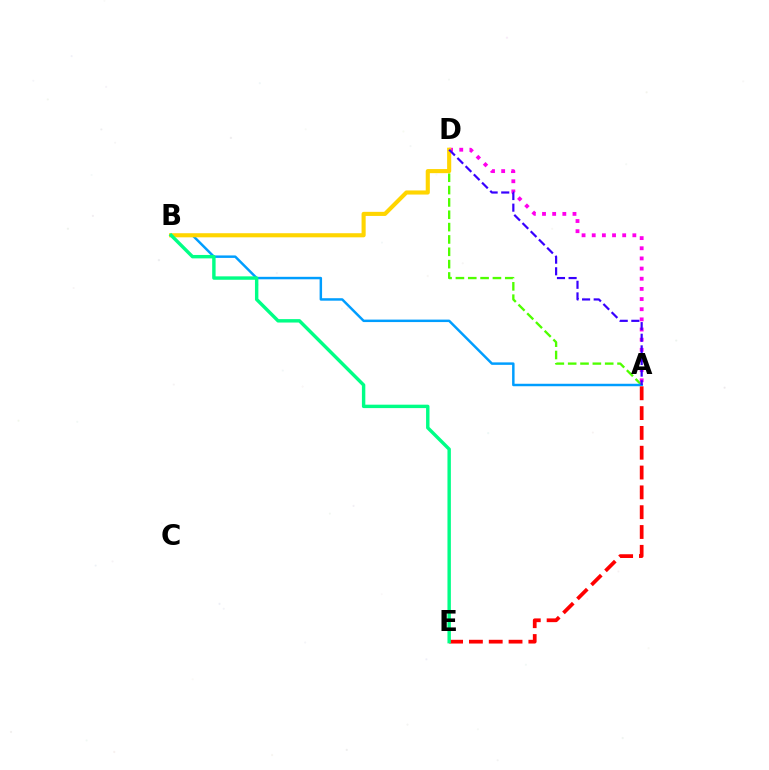{('A', 'D'): [{'color': '#4fff00', 'line_style': 'dashed', 'thickness': 1.68}, {'color': '#ff00ed', 'line_style': 'dotted', 'thickness': 2.76}, {'color': '#3700ff', 'line_style': 'dashed', 'thickness': 1.58}], ('A', 'B'): [{'color': '#009eff', 'line_style': 'solid', 'thickness': 1.78}], ('B', 'D'): [{'color': '#ffd500', 'line_style': 'solid', 'thickness': 2.96}], ('A', 'E'): [{'color': '#ff0000', 'line_style': 'dashed', 'thickness': 2.69}], ('B', 'E'): [{'color': '#00ff86', 'line_style': 'solid', 'thickness': 2.46}]}